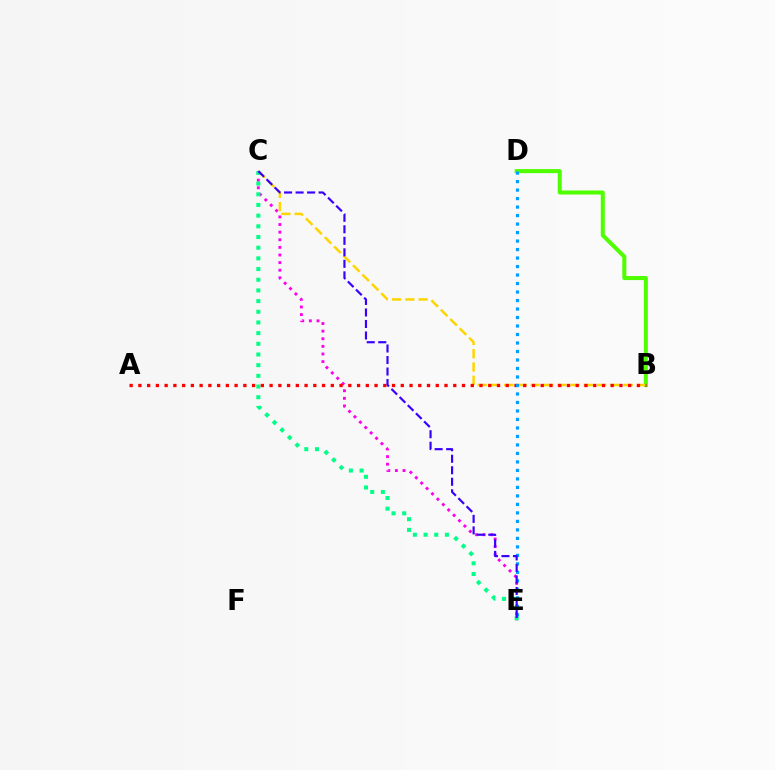{('C', 'E'): [{'color': '#ff00ed', 'line_style': 'dotted', 'thickness': 2.07}, {'color': '#00ff86', 'line_style': 'dotted', 'thickness': 2.9}, {'color': '#3700ff', 'line_style': 'dashed', 'thickness': 1.56}], ('B', 'D'): [{'color': '#4fff00', 'line_style': 'solid', 'thickness': 2.9}], ('B', 'C'): [{'color': '#ffd500', 'line_style': 'dashed', 'thickness': 1.8}], ('A', 'B'): [{'color': '#ff0000', 'line_style': 'dotted', 'thickness': 2.38}], ('D', 'E'): [{'color': '#009eff', 'line_style': 'dotted', 'thickness': 2.31}]}